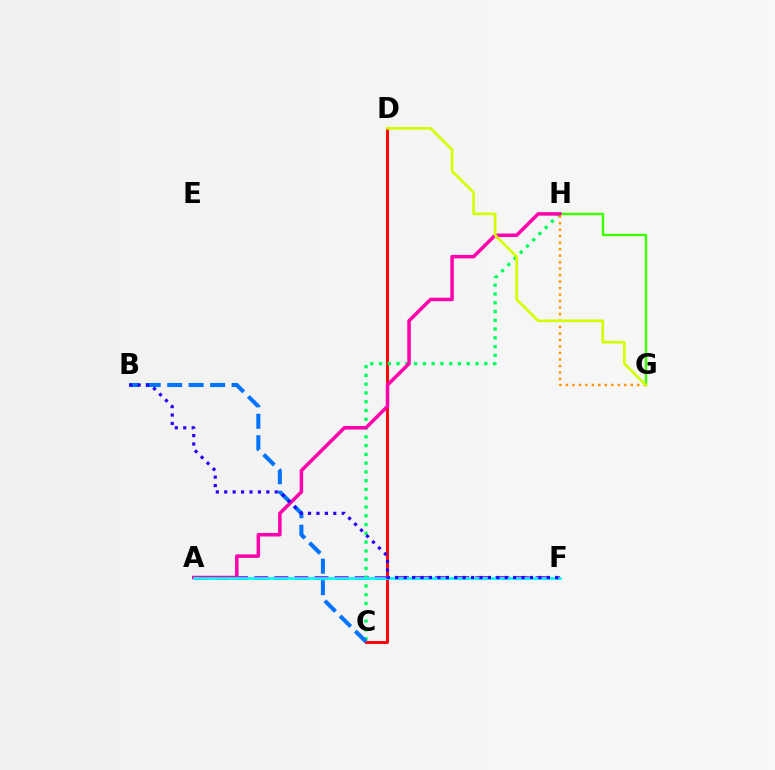{('C', 'D'): [{'color': '#ff0000', 'line_style': 'solid', 'thickness': 2.09}], ('A', 'F'): [{'color': '#b900ff', 'line_style': 'dashed', 'thickness': 2.73}, {'color': '#00fff6', 'line_style': 'solid', 'thickness': 1.93}], ('C', 'H'): [{'color': '#00ff5c', 'line_style': 'dotted', 'thickness': 2.38}], ('B', 'C'): [{'color': '#0074ff', 'line_style': 'dashed', 'thickness': 2.92}], ('G', 'H'): [{'color': '#3dff00', 'line_style': 'solid', 'thickness': 1.76}, {'color': '#ff9400', 'line_style': 'dotted', 'thickness': 1.76}], ('A', 'H'): [{'color': '#ff00ac', 'line_style': 'solid', 'thickness': 2.53}], ('B', 'F'): [{'color': '#2500ff', 'line_style': 'dotted', 'thickness': 2.29}], ('D', 'G'): [{'color': '#d1ff00', 'line_style': 'solid', 'thickness': 1.93}]}